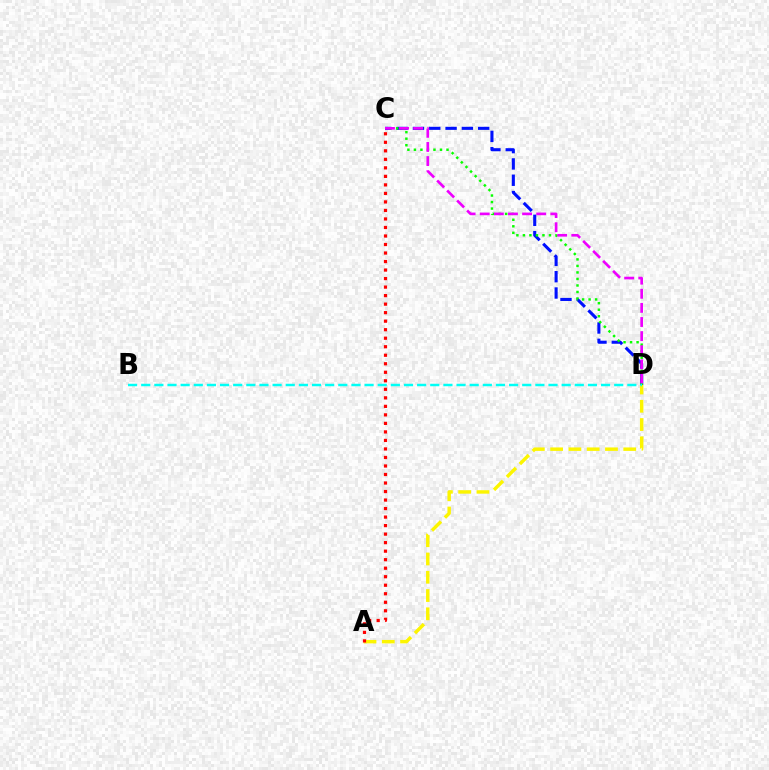{('C', 'D'): [{'color': '#0010ff', 'line_style': 'dashed', 'thickness': 2.22}, {'color': '#08ff00', 'line_style': 'dotted', 'thickness': 1.77}, {'color': '#ee00ff', 'line_style': 'dashed', 'thickness': 1.92}], ('A', 'D'): [{'color': '#fcf500', 'line_style': 'dashed', 'thickness': 2.48}], ('A', 'C'): [{'color': '#ff0000', 'line_style': 'dotted', 'thickness': 2.31}], ('B', 'D'): [{'color': '#00fff6', 'line_style': 'dashed', 'thickness': 1.78}]}